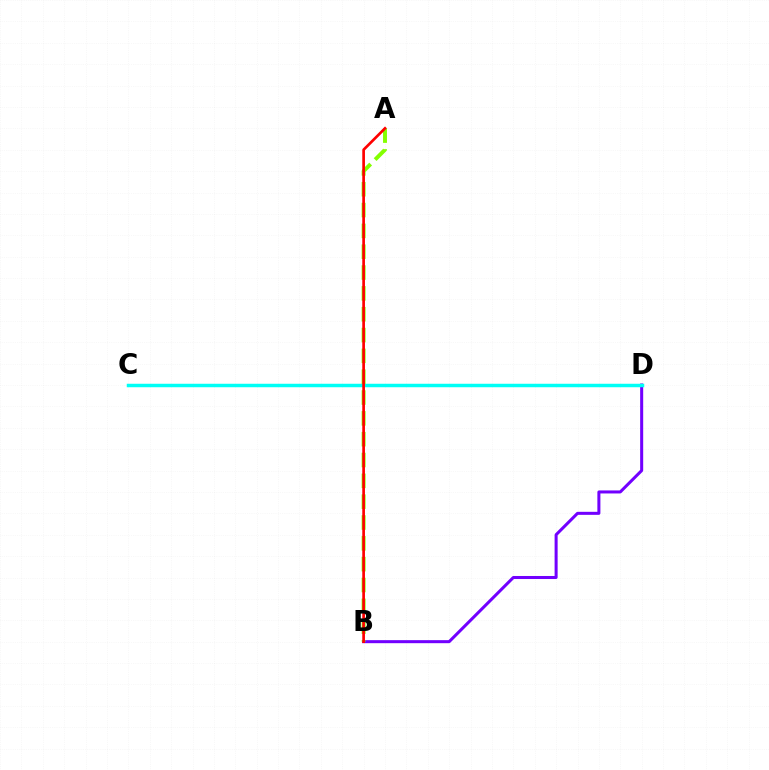{('B', 'D'): [{'color': '#7200ff', 'line_style': 'solid', 'thickness': 2.18}], ('C', 'D'): [{'color': '#00fff6', 'line_style': 'solid', 'thickness': 2.51}], ('A', 'B'): [{'color': '#84ff00', 'line_style': 'dashed', 'thickness': 2.83}, {'color': '#ff0000', 'line_style': 'solid', 'thickness': 1.93}]}